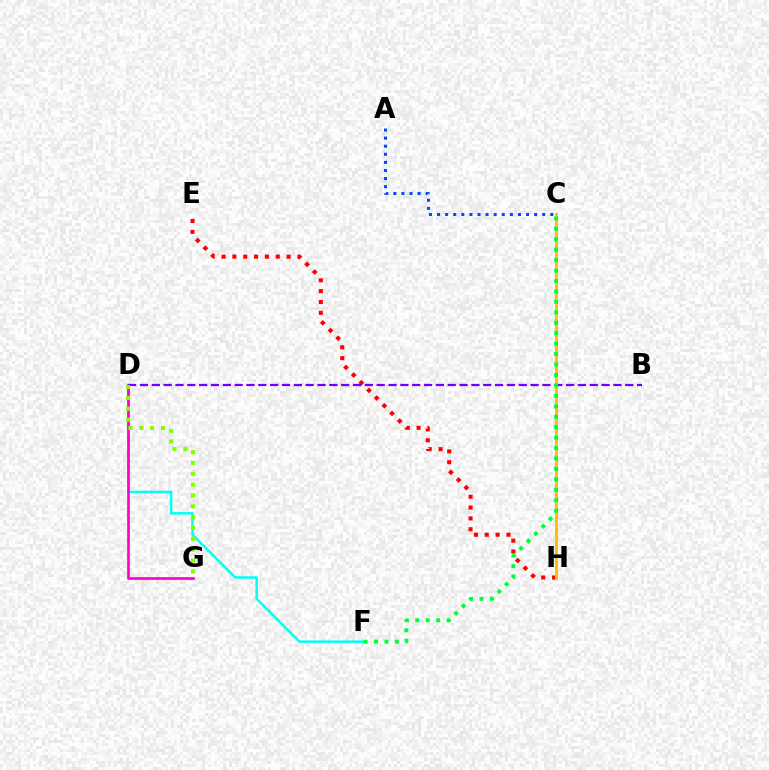{('D', 'F'): [{'color': '#00fff6', 'line_style': 'solid', 'thickness': 1.79}], ('D', 'G'): [{'color': '#ff00cf', 'line_style': 'solid', 'thickness': 1.93}, {'color': '#84ff00', 'line_style': 'dotted', 'thickness': 2.95}], ('E', 'H'): [{'color': '#ff0000', 'line_style': 'dotted', 'thickness': 2.95}], ('B', 'D'): [{'color': '#7200ff', 'line_style': 'dashed', 'thickness': 1.61}], ('C', 'H'): [{'color': '#ffbd00', 'line_style': 'solid', 'thickness': 2.05}], ('A', 'C'): [{'color': '#004bff', 'line_style': 'dotted', 'thickness': 2.2}], ('C', 'F'): [{'color': '#00ff39', 'line_style': 'dotted', 'thickness': 2.84}]}